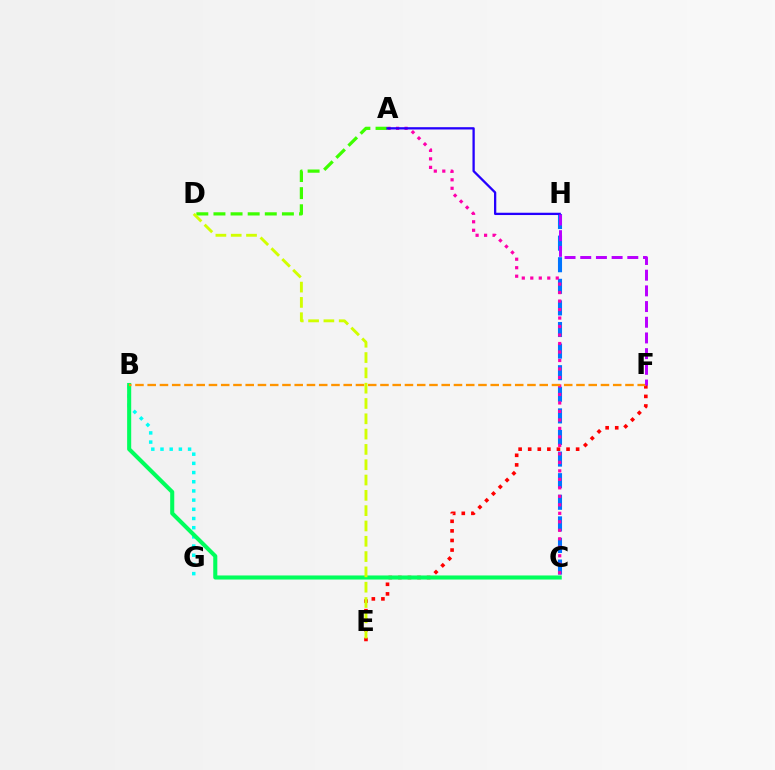{('B', 'G'): [{'color': '#00fff6', 'line_style': 'dotted', 'thickness': 2.5}], ('C', 'H'): [{'color': '#0074ff', 'line_style': 'dashed', 'thickness': 2.93}], ('A', 'C'): [{'color': '#ff00ac', 'line_style': 'dotted', 'thickness': 2.31}], ('E', 'F'): [{'color': '#ff0000', 'line_style': 'dotted', 'thickness': 2.6}], ('A', 'D'): [{'color': '#3dff00', 'line_style': 'dashed', 'thickness': 2.33}], ('A', 'H'): [{'color': '#2500ff', 'line_style': 'solid', 'thickness': 1.65}], ('B', 'C'): [{'color': '#00ff5c', 'line_style': 'solid', 'thickness': 2.93}], ('B', 'F'): [{'color': '#ff9400', 'line_style': 'dashed', 'thickness': 1.66}], ('D', 'E'): [{'color': '#d1ff00', 'line_style': 'dashed', 'thickness': 2.08}], ('F', 'H'): [{'color': '#b900ff', 'line_style': 'dashed', 'thickness': 2.13}]}